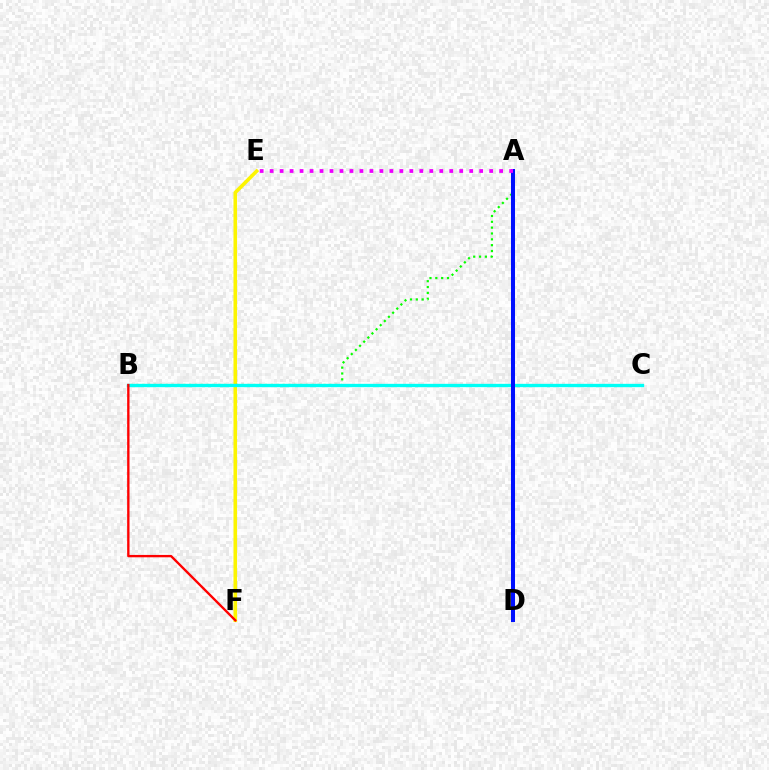{('E', 'F'): [{'color': '#fcf500', 'line_style': 'solid', 'thickness': 2.59}], ('A', 'B'): [{'color': '#08ff00', 'line_style': 'dotted', 'thickness': 1.59}], ('B', 'C'): [{'color': '#00fff6', 'line_style': 'solid', 'thickness': 2.39}], ('A', 'D'): [{'color': '#0010ff', 'line_style': 'solid', 'thickness': 2.9}], ('B', 'F'): [{'color': '#ff0000', 'line_style': 'solid', 'thickness': 1.69}], ('A', 'E'): [{'color': '#ee00ff', 'line_style': 'dotted', 'thickness': 2.71}]}